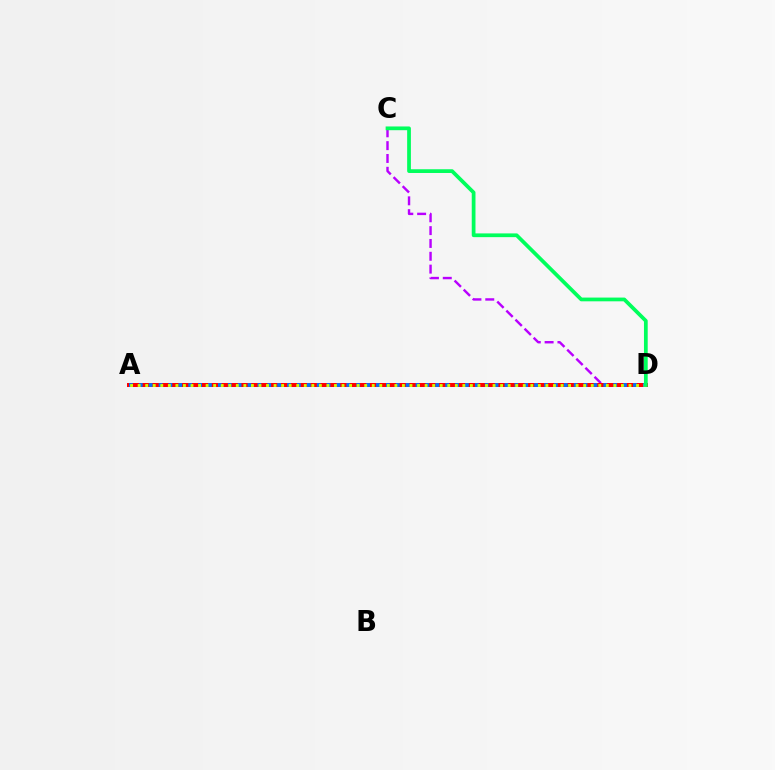{('C', 'D'): [{'color': '#b900ff', 'line_style': 'dashed', 'thickness': 1.74}, {'color': '#00ff5c', 'line_style': 'solid', 'thickness': 2.69}], ('A', 'D'): [{'color': '#ff0000', 'line_style': 'solid', 'thickness': 2.87}, {'color': '#0074ff', 'line_style': 'dotted', 'thickness': 2.69}, {'color': '#d1ff00', 'line_style': 'dotted', 'thickness': 2.05}]}